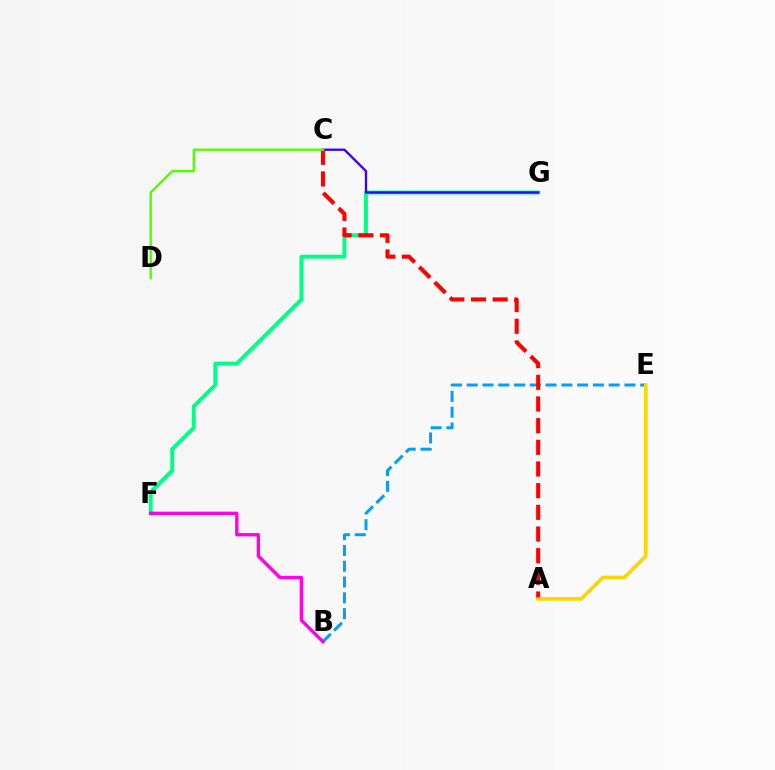{('F', 'G'): [{'color': '#00ff86', 'line_style': 'solid', 'thickness': 2.83}], ('B', 'E'): [{'color': '#009eff', 'line_style': 'dashed', 'thickness': 2.14}], ('C', 'G'): [{'color': '#3700ff', 'line_style': 'solid', 'thickness': 1.66}], ('A', 'C'): [{'color': '#ff0000', 'line_style': 'dashed', 'thickness': 2.94}], ('C', 'D'): [{'color': '#4fff00', 'line_style': 'solid', 'thickness': 1.68}], ('A', 'E'): [{'color': '#ffd500', 'line_style': 'solid', 'thickness': 2.6}], ('B', 'F'): [{'color': '#ff00ed', 'line_style': 'solid', 'thickness': 2.42}]}